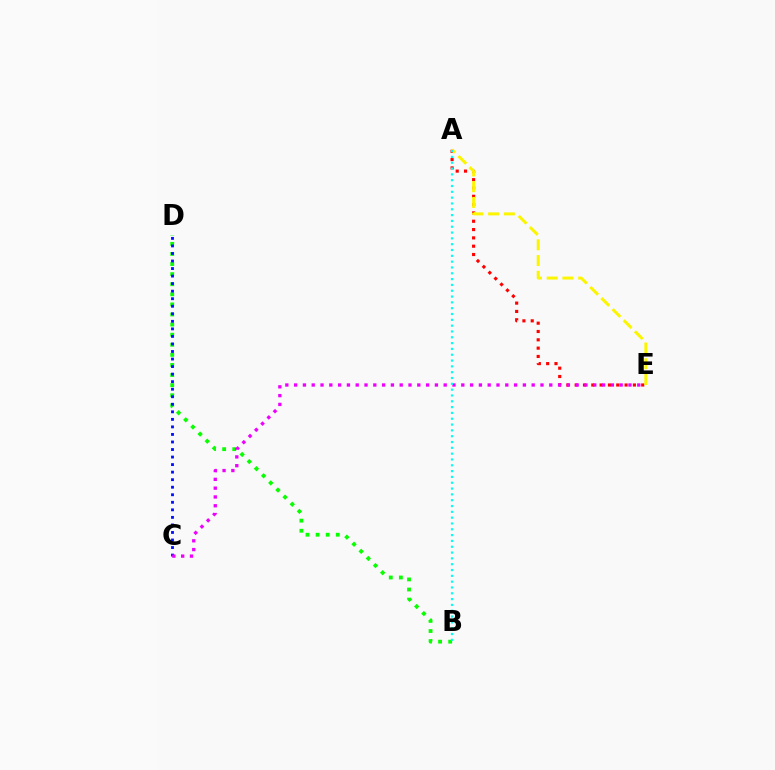{('A', 'E'): [{'color': '#ff0000', 'line_style': 'dotted', 'thickness': 2.26}, {'color': '#fcf500', 'line_style': 'dashed', 'thickness': 2.14}], ('B', 'D'): [{'color': '#08ff00', 'line_style': 'dotted', 'thickness': 2.74}], ('C', 'D'): [{'color': '#0010ff', 'line_style': 'dotted', 'thickness': 2.05}], ('C', 'E'): [{'color': '#ee00ff', 'line_style': 'dotted', 'thickness': 2.39}], ('A', 'B'): [{'color': '#00fff6', 'line_style': 'dotted', 'thickness': 1.58}]}